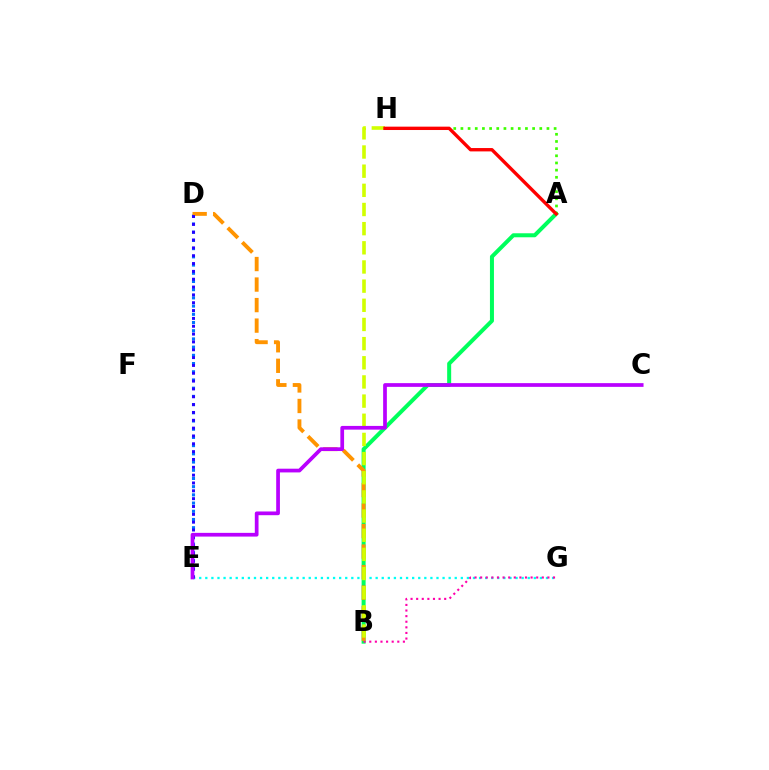{('A', 'B'): [{'color': '#00ff5c', 'line_style': 'solid', 'thickness': 2.89}], ('D', 'E'): [{'color': '#0074ff', 'line_style': 'dotted', 'thickness': 2.23}, {'color': '#2500ff', 'line_style': 'dotted', 'thickness': 2.13}], ('E', 'G'): [{'color': '#00fff6', 'line_style': 'dotted', 'thickness': 1.65}], ('B', 'G'): [{'color': '#ff00ac', 'line_style': 'dotted', 'thickness': 1.52}], ('B', 'D'): [{'color': '#ff9400', 'line_style': 'dashed', 'thickness': 2.79}], ('A', 'H'): [{'color': '#3dff00', 'line_style': 'dotted', 'thickness': 1.95}, {'color': '#ff0000', 'line_style': 'solid', 'thickness': 2.42}], ('B', 'H'): [{'color': '#d1ff00', 'line_style': 'dashed', 'thickness': 2.6}], ('C', 'E'): [{'color': '#b900ff', 'line_style': 'solid', 'thickness': 2.68}]}